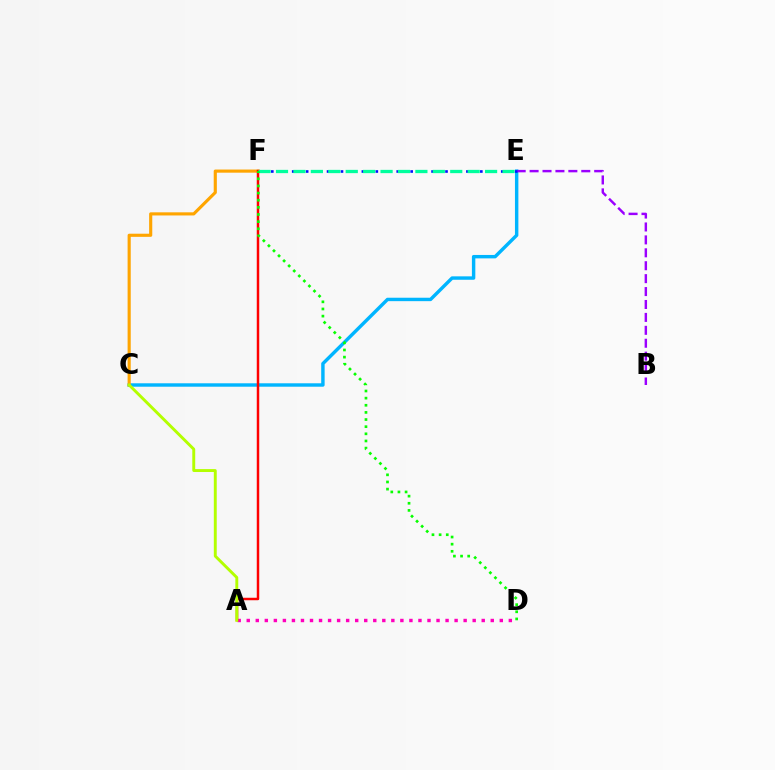{('C', 'E'): [{'color': '#00b5ff', 'line_style': 'solid', 'thickness': 2.47}], ('C', 'F'): [{'color': '#ffa500', 'line_style': 'solid', 'thickness': 2.26}], ('B', 'E'): [{'color': '#9b00ff', 'line_style': 'dashed', 'thickness': 1.76}], ('A', 'D'): [{'color': '#ff00bd', 'line_style': 'dotted', 'thickness': 2.46}], ('E', 'F'): [{'color': '#0010ff', 'line_style': 'dotted', 'thickness': 1.89}, {'color': '#00ff9d', 'line_style': 'dashed', 'thickness': 2.37}], ('A', 'F'): [{'color': '#ff0000', 'line_style': 'solid', 'thickness': 1.79}], ('A', 'C'): [{'color': '#b3ff00', 'line_style': 'solid', 'thickness': 2.1}], ('D', 'F'): [{'color': '#08ff00', 'line_style': 'dotted', 'thickness': 1.94}]}